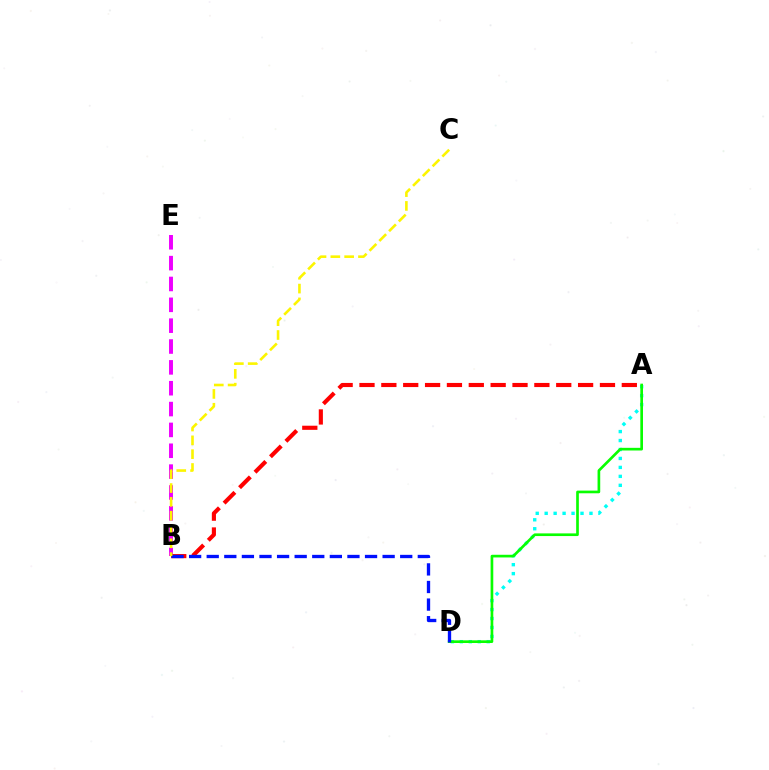{('A', 'D'): [{'color': '#00fff6', 'line_style': 'dotted', 'thickness': 2.43}, {'color': '#08ff00', 'line_style': 'solid', 'thickness': 1.92}], ('B', 'E'): [{'color': '#ee00ff', 'line_style': 'dashed', 'thickness': 2.83}], ('A', 'B'): [{'color': '#ff0000', 'line_style': 'dashed', 'thickness': 2.97}], ('B', 'D'): [{'color': '#0010ff', 'line_style': 'dashed', 'thickness': 2.39}], ('B', 'C'): [{'color': '#fcf500', 'line_style': 'dashed', 'thickness': 1.88}]}